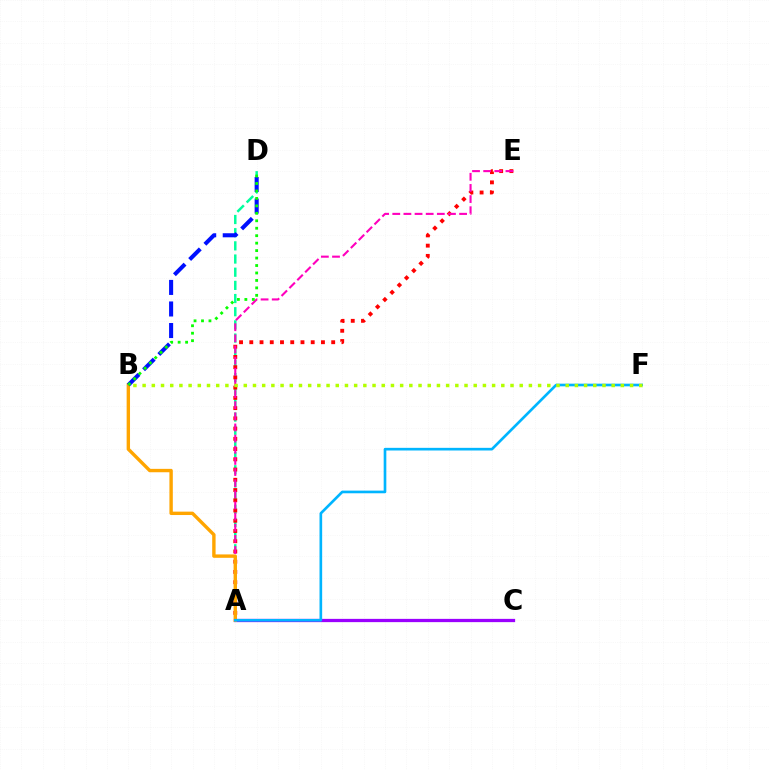{('A', 'D'): [{'color': '#00ff9d', 'line_style': 'dashed', 'thickness': 1.79}], ('A', 'C'): [{'color': '#9b00ff', 'line_style': 'solid', 'thickness': 2.35}], ('A', 'E'): [{'color': '#ff0000', 'line_style': 'dotted', 'thickness': 2.78}, {'color': '#ff00bd', 'line_style': 'dashed', 'thickness': 1.51}], ('A', 'B'): [{'color': '#ffa500', 'line_style': 'solid', 'thickness': 2.44}], ('A', 'F'): [{'color': '#00b5ff', 'line_style': 'solid', 'thickness': 1.91}], ('B', 'D'): [{'color': '#0010ff', 'line_style': 'dashed', 'thickness': 2.93}, {'color': '#08ff00', 'line_style': 'dotted', 'thickness': 2.03}], ('B', 'F'): [{'color': '#b3ff00', 'line_style': 'dotted', 'thickness': 2.5}]}